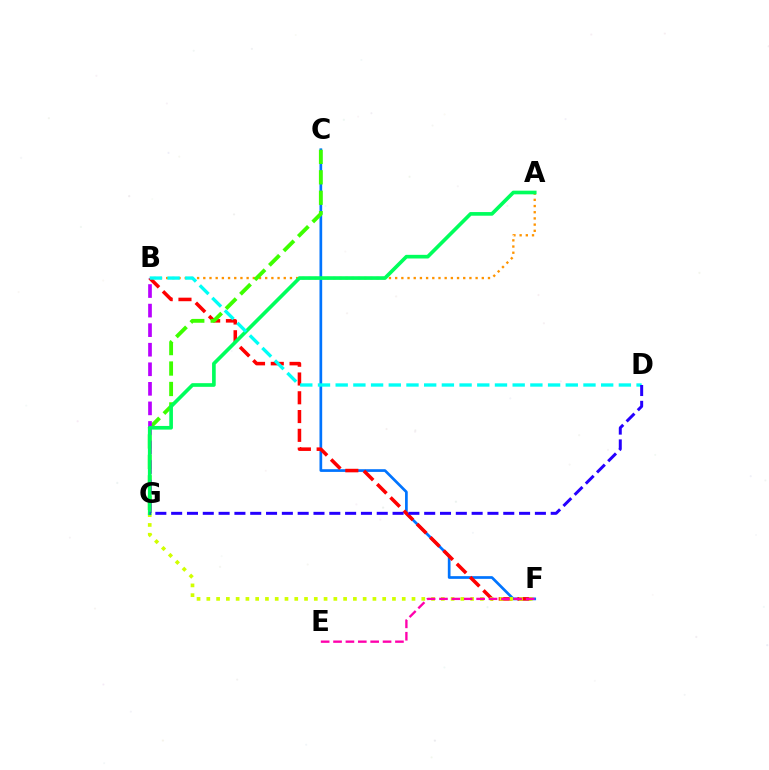{('C', 'F'): [{'color': '#0074ff', 'line_style': 'solid', 'thickness': 1.94}], ('A', 'B'): [{'color': '#ff9400', 'line_style': 'dotted', 'thickness': 1.68}], ('B', 'F'): [{'color': '#ff0000', 'line_style': 'dashed', 'thickness': 2.55}], ('C', 'G'): [{'color': '#3dff00', 'line_style': 'dashed', 'thickness': 2.78}], ('F', 'G'): [{'color': '#d1ff00', 'line_style': 'dotted', 'thickness': 2.65}], ('B', 'G'): [{'color': '#b900ff', 'line_style': 'dashed', 'thickness': 2.66}], ('A', 'G'): [{'color': '#00ff5c', 'line_style': 'solid', 'thickness': 2.63}], ('B', 'D'): [{'color': '#00fff6', 'line_style': 'dashed', 'thickness': 2.4}], ('E', 'F'): [{'color': '#ff00ac', 'line_style': 'dashed', 'thickness': 1.68}], ('D', 'G'): [{'color': '#2500ff', 'line_style': 'dashed', 'thickness': 2.15}]}